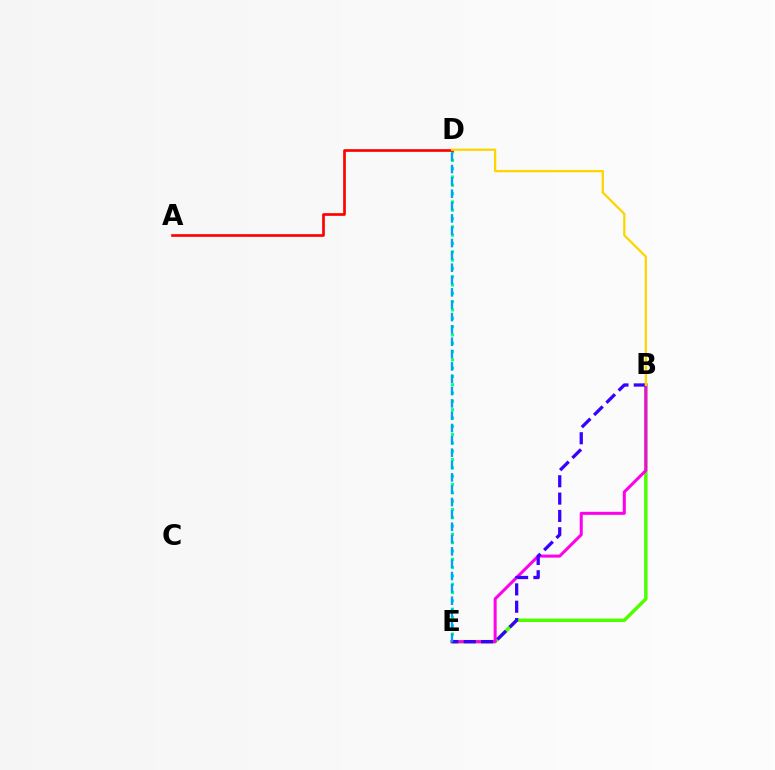{('D', 'E'): [{'color': '#00ff86', 'line_style': 'dotted', 'thickness': 2.26}, {'color': '#009eff', 'line_style': 'dashed', 'thickness': 1.68}], ('B', 'E'): [{'color': '#4fff00', 'line_style': 'solid', 'thickness': 2.5}, {'color': '#ff00ed', 'line_style': 'solid', 'thickness': 2.17}, {'color': '#3700ff', 'line_style': 'dashed', 'thickness': 2.35}], ('A', 'D'): [{'color': '#ff0000', 'line_style': 'solid', 'thickness': 1.92}], ('B', 'D'): [{'color': '#ffd500', 'line_style': 'solid', 'thickness': 1.63}]}